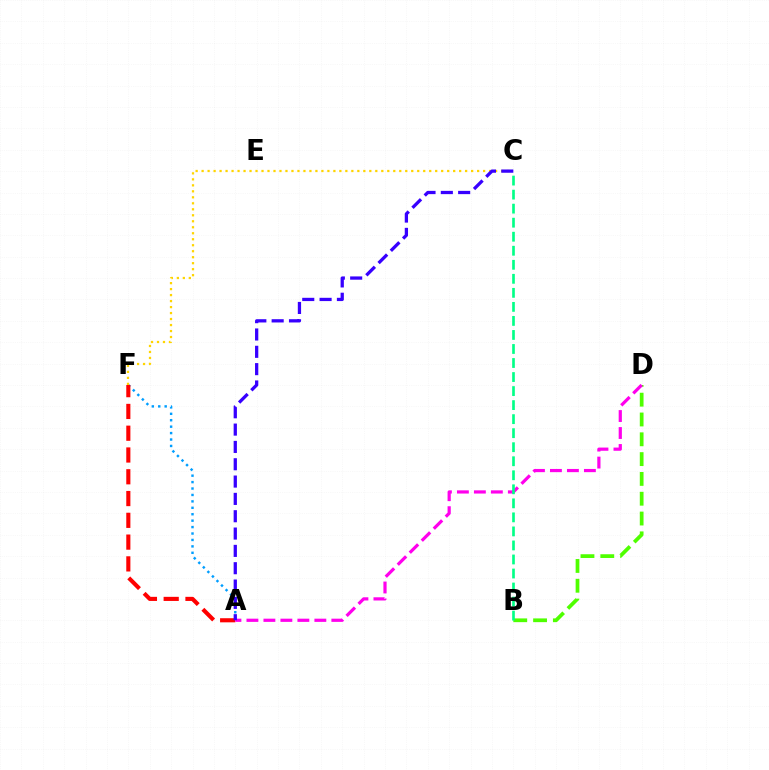{('A', 'F'): [{'color': '#009eff', 'line_style': 'dotted', 'thickness': 1.75}, {'color': '#ff0000', 'line_style': 'dashed', 'thickness': 2.96}], ('B', 'D'): [{'color': '#4fff00', 'line_style': 'dashed', 'thickness': 2.69}], ('A', 'D'): [{'color': '#ff00ed', 'line_style': 'dashed', 'thickness': 2.31}], ('C', 'F'): [{'color': '#ffd500', 'line_style': 'dotted', 'thickness': 1.63}], ('B', 'C'): [{'color': '#00ff86', 'line_style': 'dashed', 'thickness': 1.91}], ('A', 'C'): [{'color': '#3700ff', 'line_style': 'dashed', 'thickness': 2.35}]}